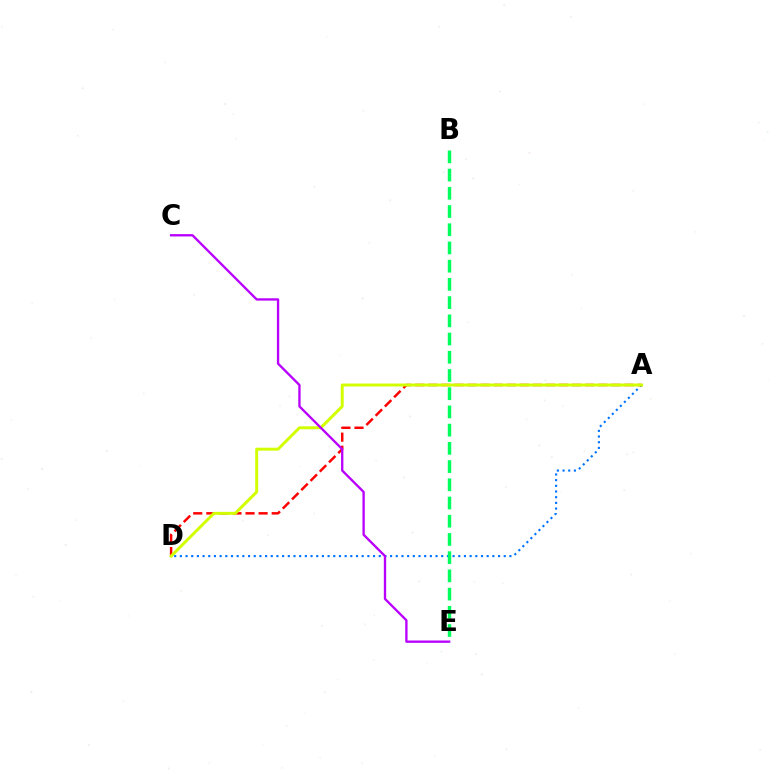{('A', 'D'): [{'color': '#0074ff', 'line_style': 'dotted', 'thickness': 1.54}, {'color': '#ff0000', 'line_style': 'dashed', 'thickness': 1.78}, {'color': '#d1ff00', 'line_style': 'solid', 'thickness': 2.12}], ('C', 'E'): [{'color': '#b900ff', 'line_style': 'solid', 'thickness': 1.68}], ('B', 'E'): [{'color': '#00ff5c', 'line_style': 'dashed', 'thickness': 2.47}]}